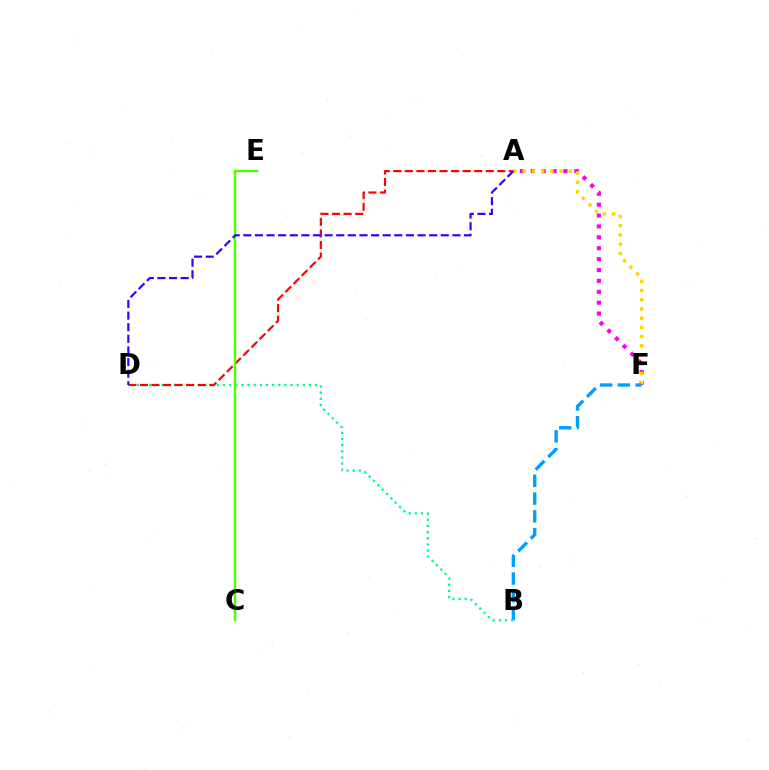{('A', 'F'): [{'color': '#ff00ed', 'line_style': 'dotted', 'thickness': 2.96}, {'color': '#ffd500', 'line_style': 'dotted', 'thickness': 2.5}], ('B', 'F'): [{'color': '#009eff', 'line_style': 'dashed', 'thickness': 2.41}], ('B', 'D'): [{'color': '#00ff86', 'line_style': 'dotted', 'thickness': 1.67}], ('A', 'D'): [{'color': '#ff0000', 'line_style': 'dashed', 'thickness': 1.57}, {'color': '#3700ff', 'line_style': 'dashed', 'thickness': 1.58}], ('C', 'E'): [{'color': '#4fff00', 'line_style': 'solid', 'thickness': 1.77}]}